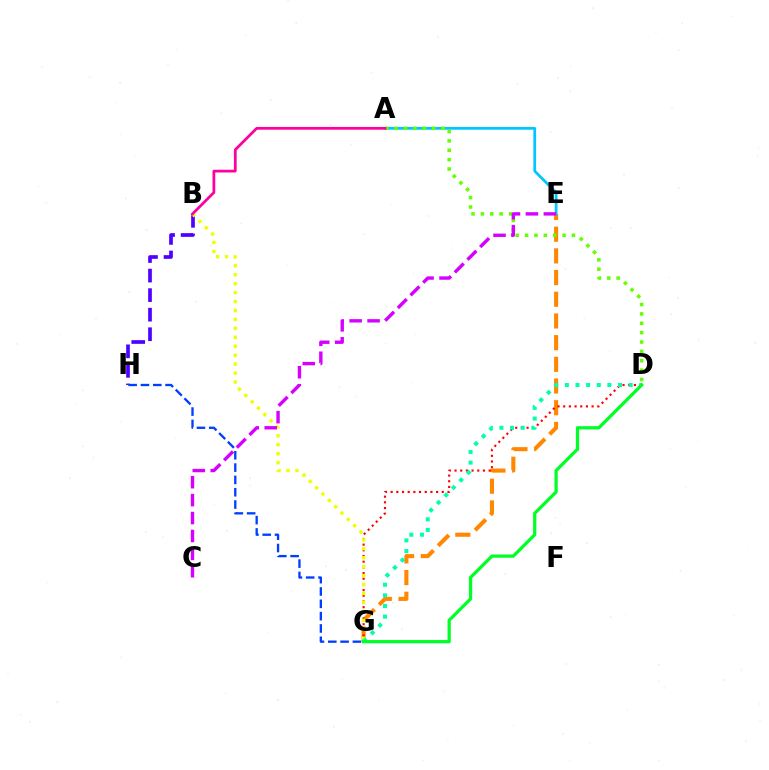{('E', 'G'): [{'color': '#ff8800', 'line_style': 'dashed', 'thickness': 2.95}], ('D', 'G'): [{'color': '#ff0000', 'line_style': 'dotted', 'thickness': 1.54}, {'color': '#00ffaf', 'line_style': 'dotted', 'thickness': 2.89}, {'color': '#00ff27', 'line_style': 'solid', 'thickness': 2.34}], ('B', 'H'): [{'color': '#4f00ff', 'line_style': 'dashed', 'thickness': 2.66}], ('A', 'E'): [{'color': '#00c7ff', 'line_style': 'solid', 'thickness': 1.99}], ('A', 'D'): [{'color': '#66ff00', 'line_style': 'dotted', 'thickness': 2.55}], ('G', 'H'): [{'color': '#003fff', 'line_style': 'dashed', 'thickness': 1.67}], ('B', 'G'): [{'color': '#eeff00', 'line_style': 'dotted', 'thickness': 2.43}], ('A', 'B'): [{'color': '#ff00a0', 'line_style': 'solid', 'thickness': 1.98}], ('C', 'E'): [{'color': '#d600ff', 'line_style': 'dashed', 'thickness': 2.44}]}